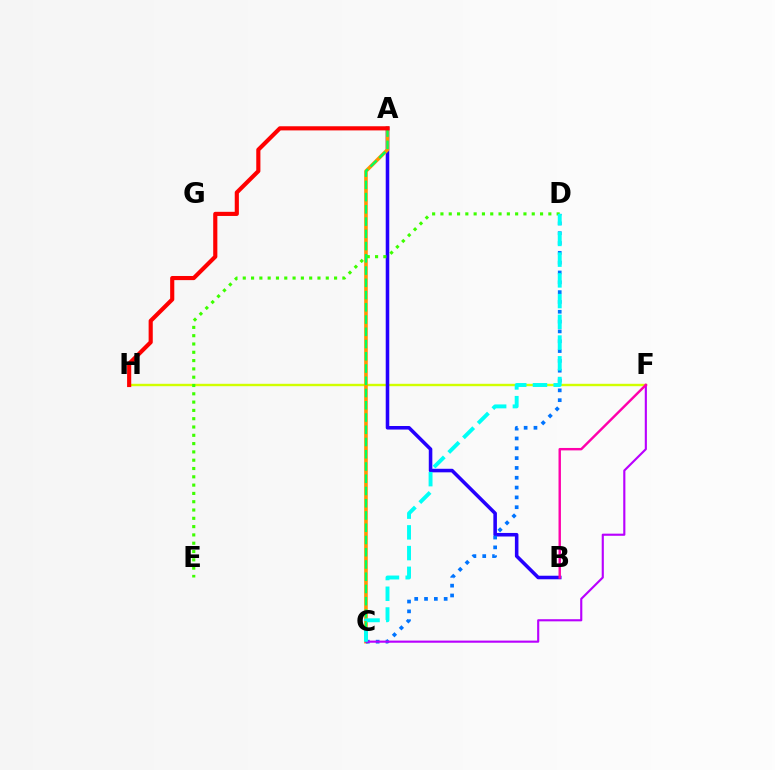{('F', 'H'): [{'color': '#d1ff00', 'line_style': 'solid', 'thickness': 1.73}], ('A', 'B'): [{'color': '#2500ff', 'line_style': 'solid', 'thickness': 2.56}], ('A', 'C'): [{'color': '#ff9400', 'line_style': 'solid', 'thickness': 2.59}, {'color': '#00ff5c', 'line_style': 'dashed', 'thickness': 1.66}], ('C', 'D'): [{'color': '#0074ff', 'line_style': 'dotted', 'thickness': 2.67}, {'color': '#00fff6', 'line_style': 'dashed', 'thickness': 2.82}], ('C', 'F'): [{'color': '#b900ff', 'line_style': 'solid', 'thickness': 1.53}], ('D', 'E'): [{'color': '#3dff00', 'line_style': 'dotted', 'thickness': 2.26}], ('B', 'F'): [{'color': '#ff00ac', 'line_style': 'solid', 'thickness': 1.74}], ('A', 'H'): [{'color': '#ff0000', 'line_style': 'solid', 'thickness': 2.98}]}